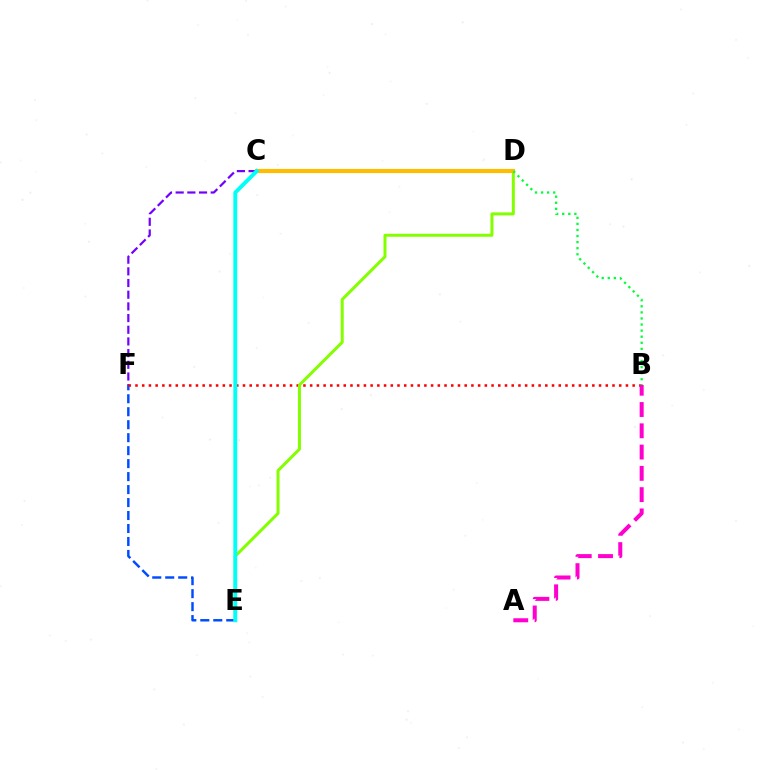{('C', 'F'): [{'color': '#7200ff', 'line_style': 'dashed', 'thickness': 1.59}], ('E', 'F'): [{'color': '#004bff', 'line_style': 'dashed', 'thickness': 1.76}], ('B', 'F'): [{'color': '#ff0000', 'line_style': 'dotted', 'thickness': 1.83}], ('A', 'B'): [{'color': '#ff00cf', 'line_style': 'dashed', 'thickness': 2.89}], ('D', 'E'): [{'color': '#84ff00', 'line_style': 'solid', 'thickness': 2.16}], ('C', 'D'): [{'color': '#ffbd00', 'line_style': 'solid', 'thickness': 2.99}], ('B', 'D'): [{'color': '#00ff39', 'line_style': 'dotted', 'thickness': 1.65}], ('C', 'E'): [{'color': '#00fff6', 'line_style': 'solid', 'thickness': 2.8}]}